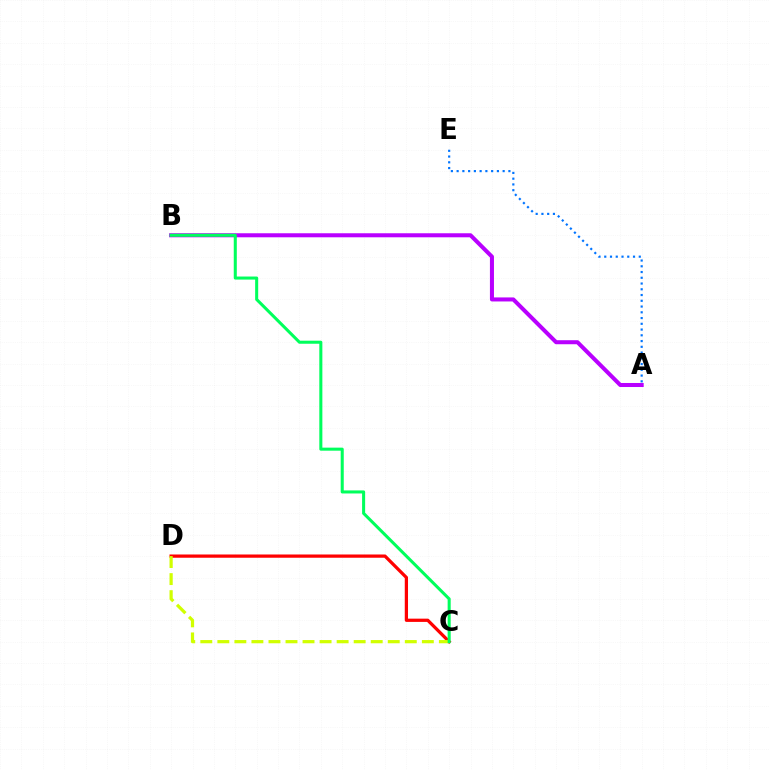{('C', 'D'): [{'color': '#ff0000', 'line_style': 'solid', 'thickness': 2.34}, {'color': '#d1ff00', 'line_style': 'dashed', 'thickness': 2.32}], ('A', 'E'): [{'color': '#0074ff', 'line_style': 'dotted', 'thickness': 1.56}], ('A', 'B'): [{'color': '#b900ff', 'line_style': 'solid', 'thickness': 2.9}], ('B', 'C'): [{'color': '#00ff5c', 'line_style': 'solid', 'thickness': 2.2}]}